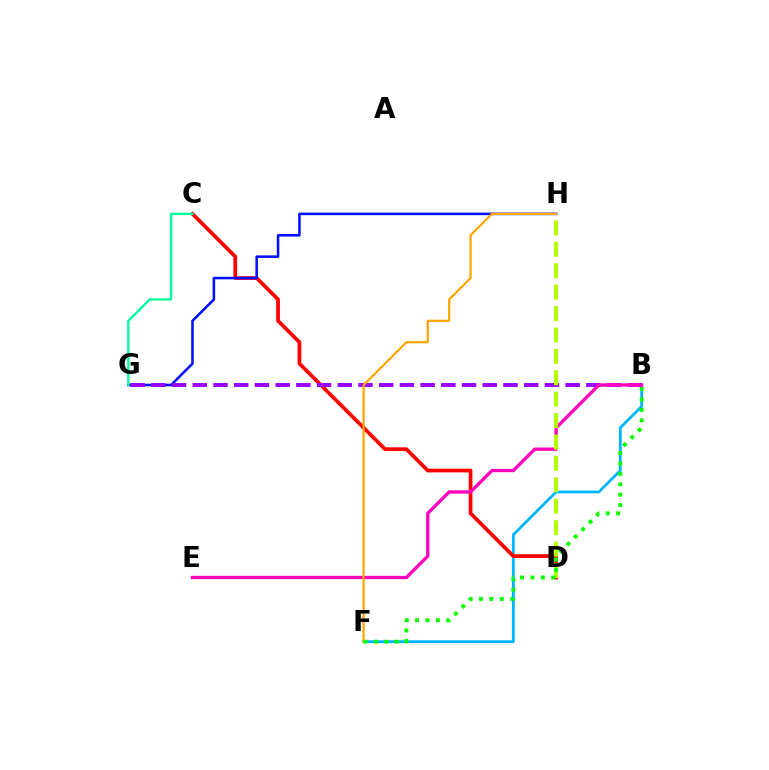{('B', 'F'): [{'color': '#00b5ff', 'line_style': 'solid', 'thickness': 2.0}, {'color': '#08ff00', 'line_style': 'dotted', 'thickness': 2.83}], ('C', 'D'): [{'color': '#ff0000', 'line_style': 'solid', 'thickness': 2.68}], ('G', 'H'): [{'color': '#0010ff', 'line_style': 'solid', 'thickness': 1.84}], ('B', 'G'): [{'color': '#9b00ff', 'line_style': 'dashed', 'thickness': 2.81}], ('B', 'E'): [{'color': '#ff00bd', 'line_style': 'solid', 'thickness': 2.38}], ('F', 'H'): [{'color': '#ffa500', 'line_style': 'solid', 'thickness': 1.6}], ('D', 'H'): [{'color': '#b3ff00', 'line_style': 'dashed', 'thickness': 2.91}], ('C', 'G'): [{'color': '#00ff9d', 'line_style': 'solid', 'thickness': 1.7}]}